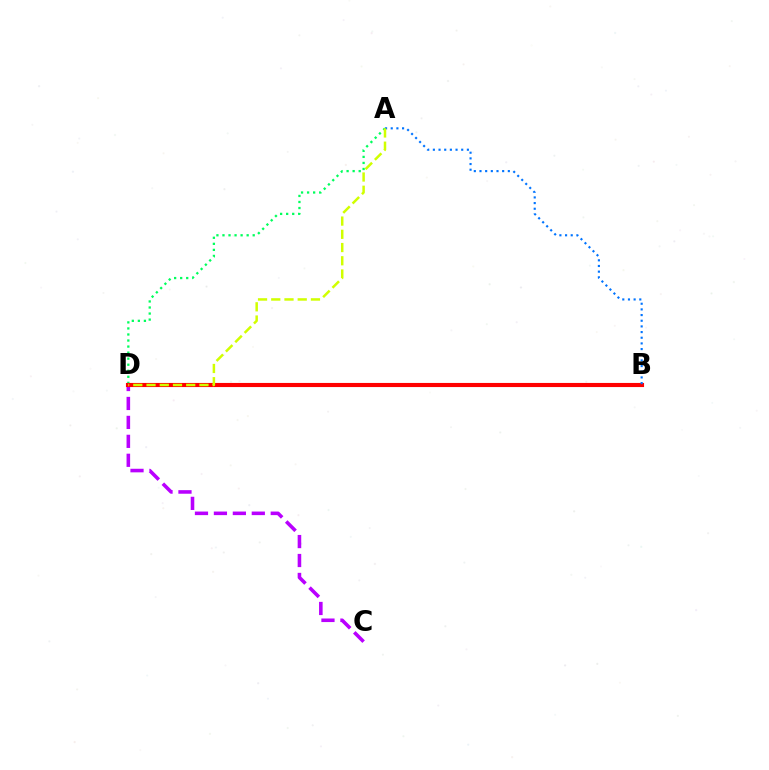{('A', 'D'): [{'color': '#00ff5c', 'line_style': 'dotted', 'thickness': 1.64}, {'color': '#d1ff00', 'line_style': 'dashed', 'thickness': 1.8}], ('C', 'D'): [{'color': '#b900ff', 'line_style': 'dashed', 'thickness': 2.57}], ('B', 'D'): [{'color': '#ff0000', 'line_style': 'solid', 'thickness': 2.97}], ('A', 'B'): [{'color': '#0074ff', 'line_style': 'dotted', 'thickness': 1.54}]}